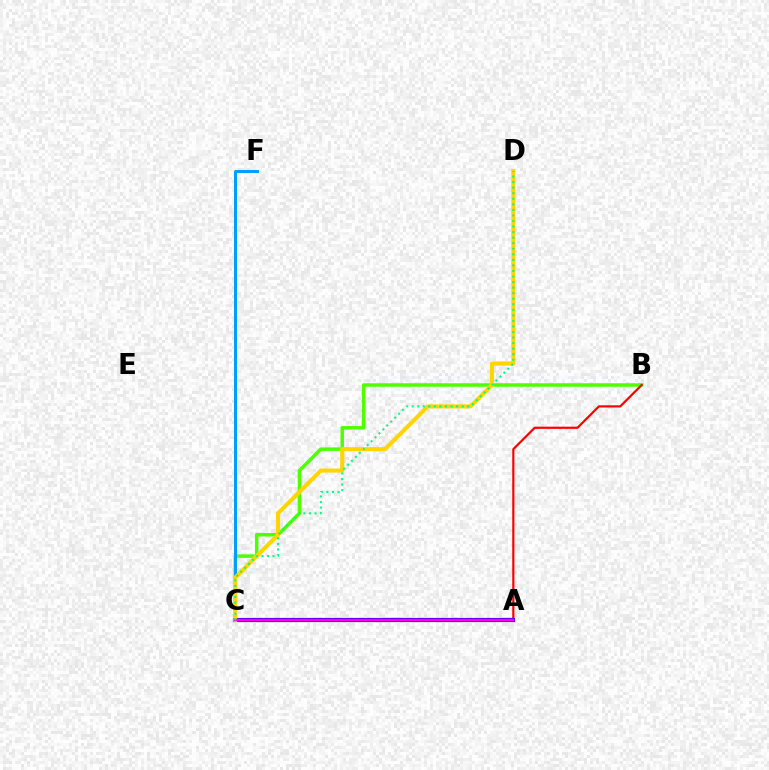{('B', 'C'): [{'color': '#4fff00', 'line_style': 'solid', 'thickness': 2.5}], ('A', 'B'): [{'color': '#ff0000', 'line_style': 'solid', 'thickness': 1.58}], ('C', 'F'): [{'color': '#009eff', 'line_style': 'solid', 'thickness': 2.14}], ('A', 'C'): [{'color': '#3700ff', 'line_style': 'solid', 'thickness': 2.99}, {'color': '#ff00ed', 'line_style': 'solid', 'thickness': 1.79}], ('C', 'D'): [{'color': '#ffd500', 'line_style': 'solid', 'thickness': 2.91}, {'color': '#00ff86', 'line_style': 'dotted', 'thickness': 1.51}]}